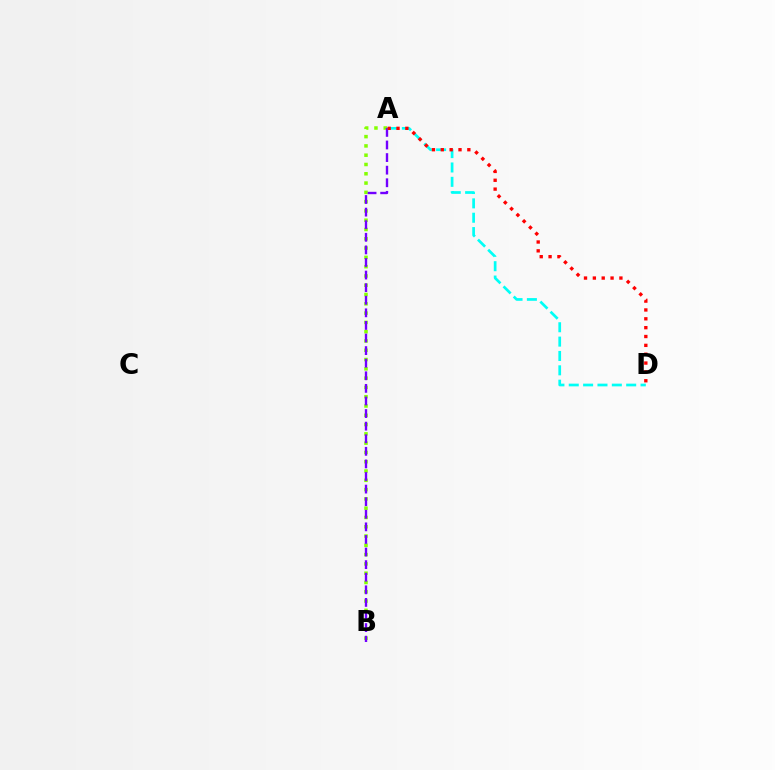{('A', 'B'): [{'color': '#84ff00', 'line_style': 'dotted', 'thickness': 2.52}, {'color': '#7200ff', 'line_style': 'dashed', 'thickness': 1.71}], ('A', 'D'): [{'color': '#00fff6', 'line_style': 'dashed', 'thickness': 1.95}, {'color': '#ff0000', 'line_style': 'dotted', 'thickness': 2.4}]}